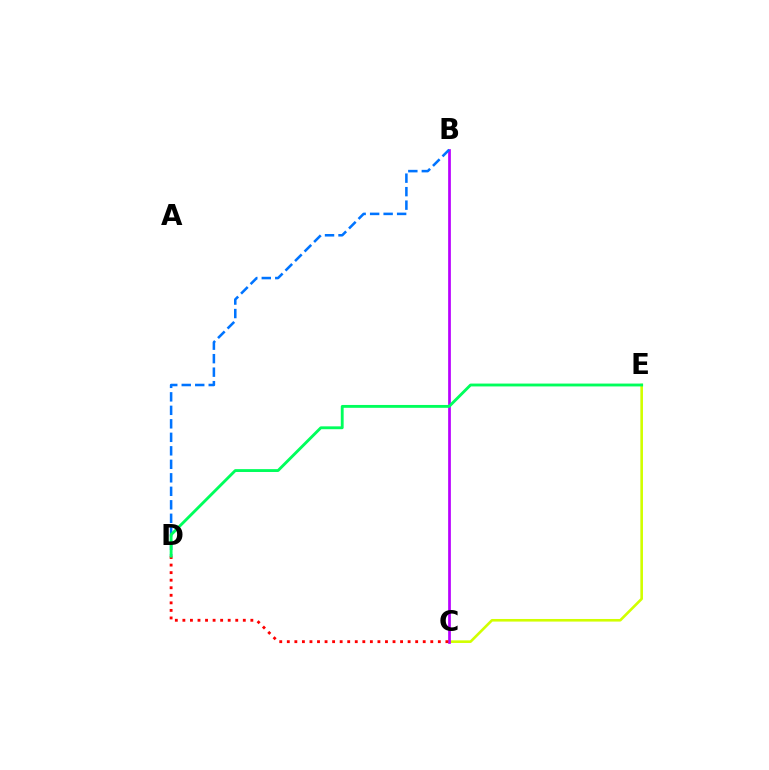{('C', 'E'): [{'color': '#d1ff00', 'line_style': 'solid', 'thickness': 1.88}], ('B', 'C'): [{'color': '#b900ff', 'line_style': 'solid', 'thickness': 1.96}], ('C', 'D'): [{'color': '#ff0000', 'line_style': 'dotted', 'thickness': 2.05}], ('B', 'D'): [{'color': '#0074ff', 'line_style': 'dashed', 'thickness': 1.83}], ('D', 'E'): [{'color': '#00ff5c', 'line_style': 'solid', 'thickness': 2.06}]}